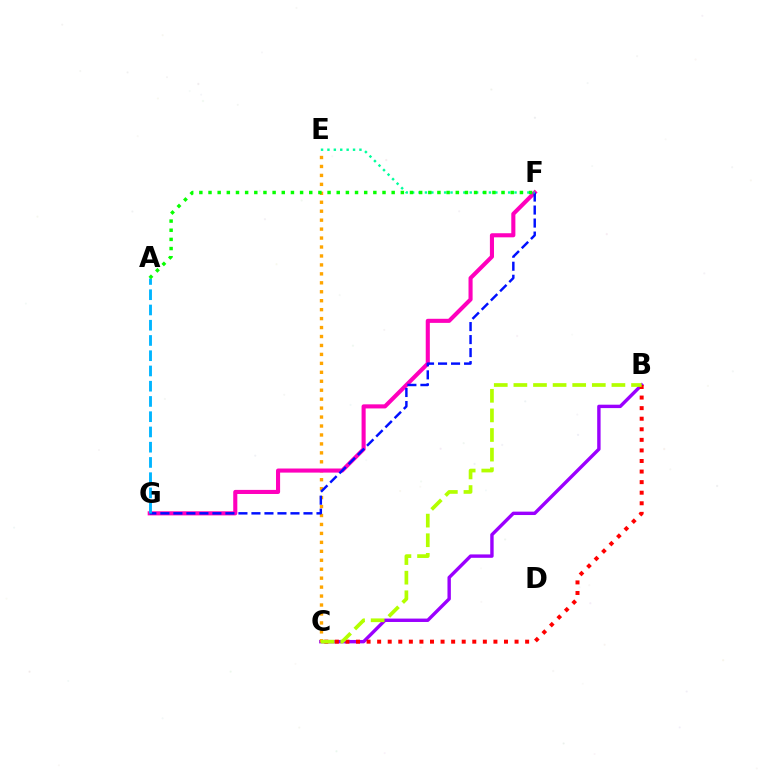{('B', 'C'): [{'color': '#9b00ff', 'line_style': 'solid', 'thickness': 2.45}, {'color': '#ff0000', 'line_style': 'dotted', 'thickness': 2.87}, {'color': '#b3ff00', 'line_style': 'dashed', 'thickness': 2.66}], ('C', 'E'): [{'color': '#ffa500', 'line_style': 'dotted', 'thickness': 2.43}], ('F', 'G'): [{'color': '#ff00bd', 'line_style': 'solid', 'thickness': 2.94}, {'color': '#0010ff', 'line_style': 'dashed', 'thickness': 1.77}], ('E', 'F'): [{'color': '#00ff9d', 'line_style': 'dotted', 'thickness': 1.74}], ('A', 'G'): [{'color': '#00b5ff', 'line_style': 'dashed', 'thickness': 2.07}], ('A', 'F'): [{'color': '#08ff00', 'line_style': 'dotted', 'thickness': 2.49}]}